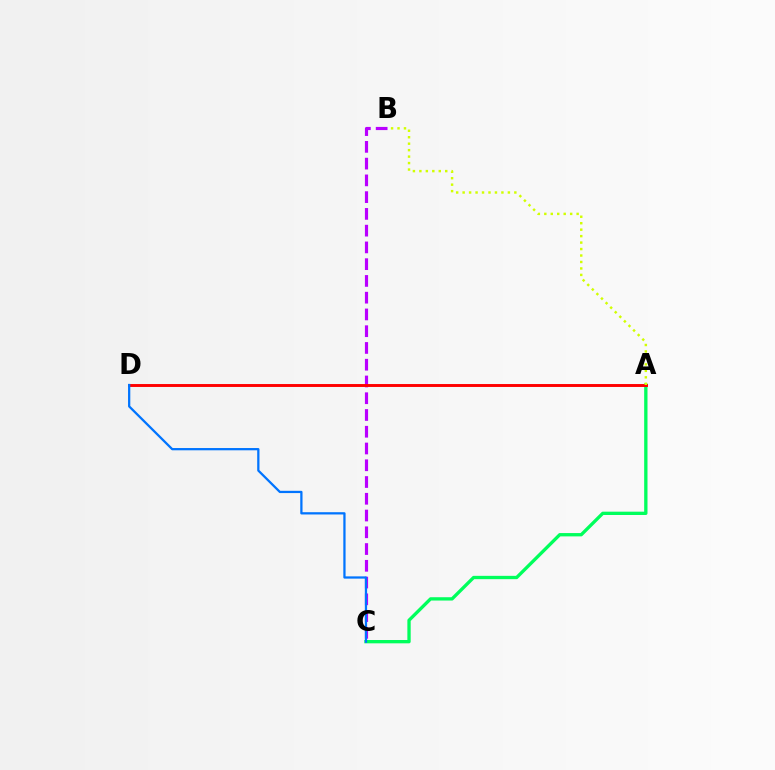{('B', 'C'): [{'color': '#b900ff', 'line_style': 'dashed', 'thickness': 2.28}], ('A', 'C'): [{'color': '#00ff5c', 'line_style': 'solid', 'thickness': 2.39}], ('A', 'D'): [{'color': '#ff0000', 'line_style': 'solid', 'thickness': 2.1}], ('A', 'B'): [{'color': '#d1ff00', 'line_style': 'dotted', 'thickness': 1.76}], ('C', 'D'): [{'color': '#0074ff', 'line_style': 'solid', 'thickness': 1.63}]}